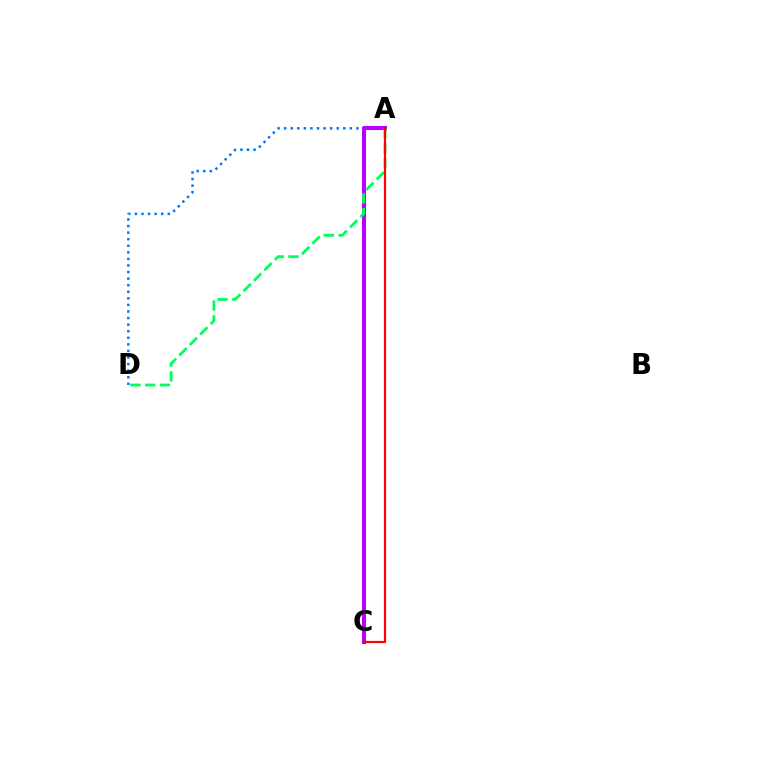{('A', 'C'): [{'color': '#d1ff00', 'line_style': 'solid', 'thickness': 2.02}, {'color': '#b900ff', 'line_style': 'solid', 'thickness': 2.93}, {'color': '#ff0000', 'line_style': 'solid', 'thickness': 1.59}], ('A', 'D'): [{'color': '#0074ff', 'line_style': 'dotted', 'thickness': 1.79}, {'color': '#00ff5c', 'line_style': 'dashed', 'thickness': 2.01}]}